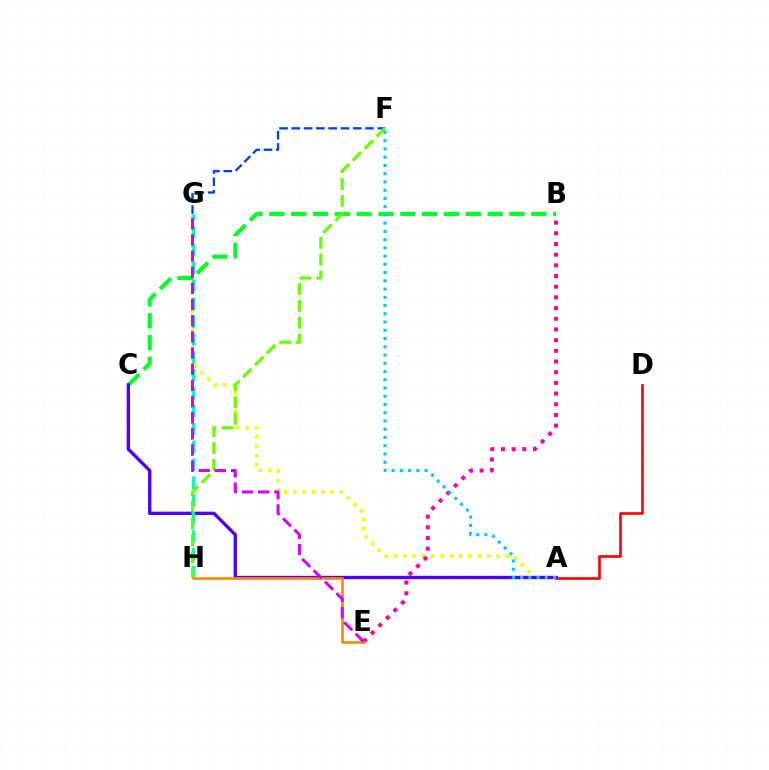{('A', 'G'): [{'color': '#eeff00', 'line_style': 'dotted', 'thickness': 2.53}], ('B', 'C'): [{'color': '#00ff27', 'line_style': 'dashed', 'thickness': 2.96}], ('A', 'D'): [{'color': '#ff0000', 'line_style': 'solid', 'thickness': 1.9}], ('B', 'E'): [{'color': '#ff00a0', 'line_style': 'dotted', 'thickness': 2.9}], ('A', 'C'): [{'color': '#4f00ff', 'line_style': 'solid', 'thickness': 2.41}], ('G', 'H'): [{'color': '#00ffaf', 'line_style': 'dashed', 'thickness': 2.43}], ('F', 'G'): [{'color': '#003fff', 'line_style': 'dashed', 'thickness': 1.67}], ('E', 'H'): [{'color': '#ff8800', 'line_style': 'solid', 'thickness': 1.92}], ('F', 'H'): [{'color': '#66ff00', 'line_style': 'dashed', 'thickness': 2.3}], ('E', 'G'): [{'color': '#d600ff', 'line_style': 'dashed', 'thickness': 2.2}], ('A', 'F'): [{'color': '#00c7ff', 'line_style': 'dotted', 'thickness': 2.24}]}